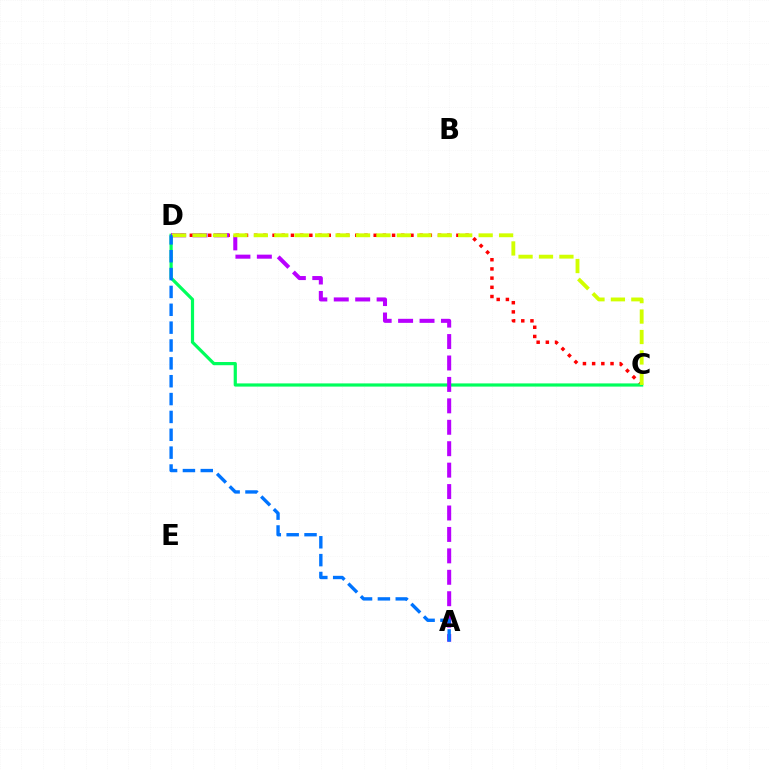{('C', 'D'): [{'color': '#ff0000', 'line_style': 'dotted', 'thickness': 2.5}, {'color': '#00ff5c', 'line_style': 'solid', 'thickness': 2.3}, {'color': '#d1ff00', 'line_style': 'dashed', 'thickness': 2.78}], ('A', 'D'): [{'color': '#b900ff', 'line_style': 'dashed', 'thickness': 2.91}, {'color': '#0074ff', 'line_style': 'dashed', 'thickness': 2.43}]}